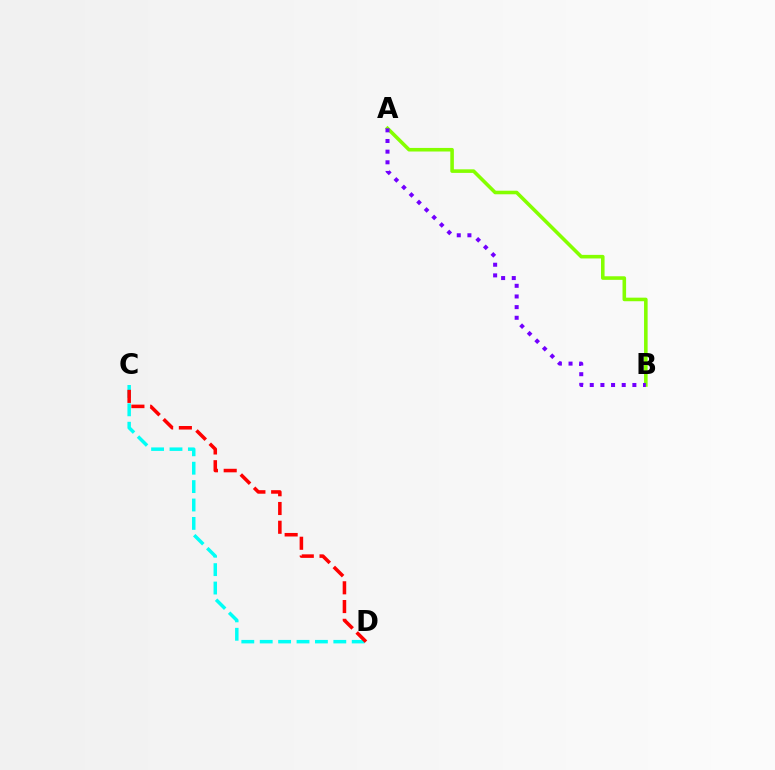{('C', 'D'): [{'color': '#00fff6', 'line_style': 'dashed', 'thickness': 2.5}, {'color': '#ff0000', 'line_style': 'dashed', 'thickness': 2.55}], ('A', 'B'): [{'color': '#84ff00', 'line_style': 'solid', 'thickness': 2.57}, {'color': '#7200ff', 'line_style': 'dotted', 'thickness': 2.89}]}